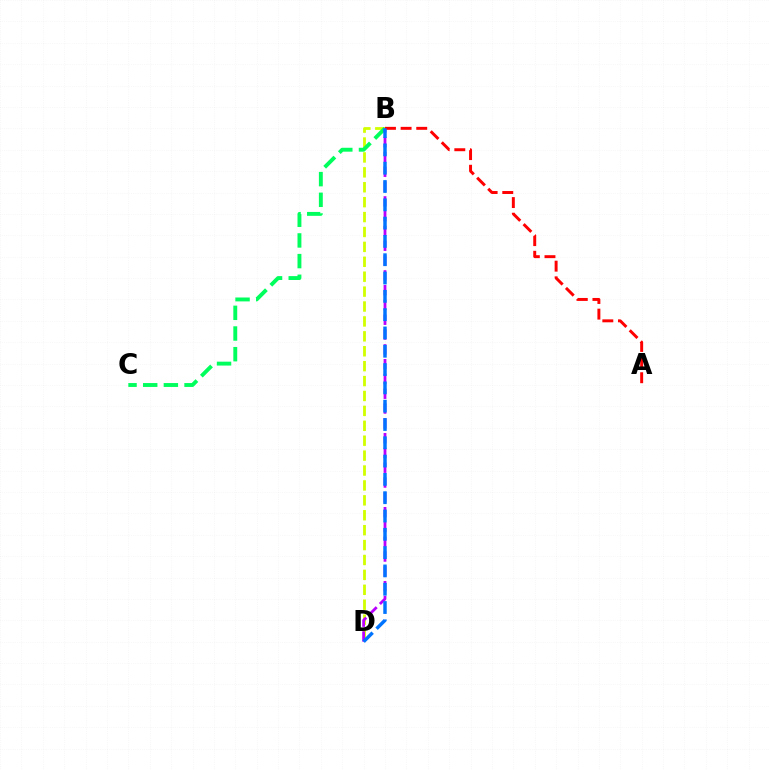{('B', 'D'): [{'color': '#d1ff00', 'line_style': 'dashed', 'thickness': 2.03}, {'color': '#b900ff', 'line_style': 'dashed', 'thickness': 2.01}, {'color': '#0074ff', 'line_style': 'dashed', 'thickness': 2.49}], ('B', 'C'): [{'color': '#00ff5c', 'line_style': 'dashed', 'thickness': 2.81}], ('A', 'B'): [{'color': '#ff0000', 'line_style': 'dashed', 'thickness': 2.12}]}